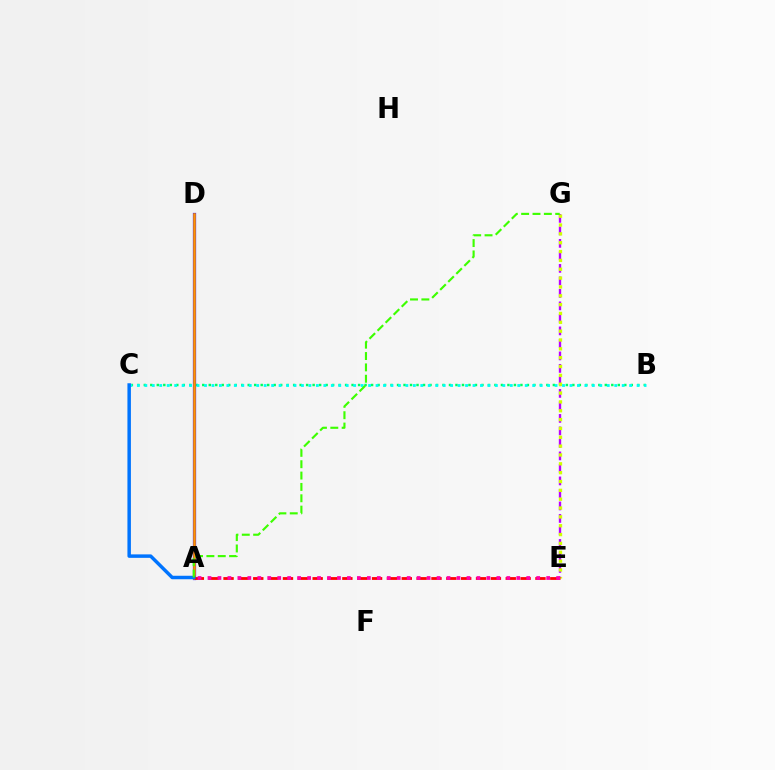{('B', 'C'): [{'color': '#00ff5c', 'line_style': 'dotted', 'thickness': 1.76}, {'color': '#00fff6', 'line_style': 'dotted', 'thickness': 2.03}], ('A', 'D'): [{'color': '#2500ff', 'line_style': 'solid', 'thickness': 2.32}, {'color': '#ff9400', 'line_style': 'solid', 'thickness': 1.86}], ('E', 'G'): [{'color': '#b900ff', 'line_style': 'dashed', 'thickness': 1.7}, {'color': '#d1ff00', 'line_style': 'dotted', 'thickness': 2.4}], ('A', 'E'): [{'color': '#ff0000', 'line_style': 'dashed', 'thickness': 2.02}, {'color': '#ff00ac', 'line_style': 'dotted', 'thickness': 2.71}], ('A', 'C'): [{'color': '#0074ff', 'line_style': 'solid', 'thickness': 2.5}], ('A', 'G'): [{'color': '#3dff00', 'line_style': 'dashed', 'thickness': 1.54}]}